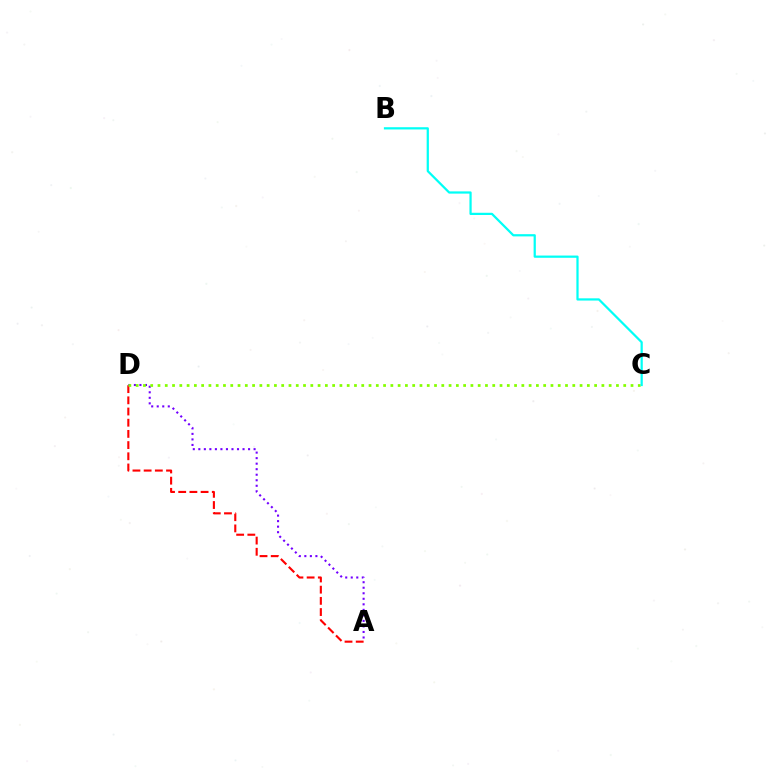{('A', 'D'): [{'color': '#ff0000', 'line_style': 'dashed', 'thickness': 1.52}, {'color': '#7200ff', 'line_style': 'dotted', 'thickness': 1.5}], ('C', 'D'): [{'color': '#84ff00', 'line_style': 'dotted', 'thickness': 1.98}], ('B', 'C'): [{'color': '#00fff6', 'line_style': 'solid', 'thickness': 1.61}]}